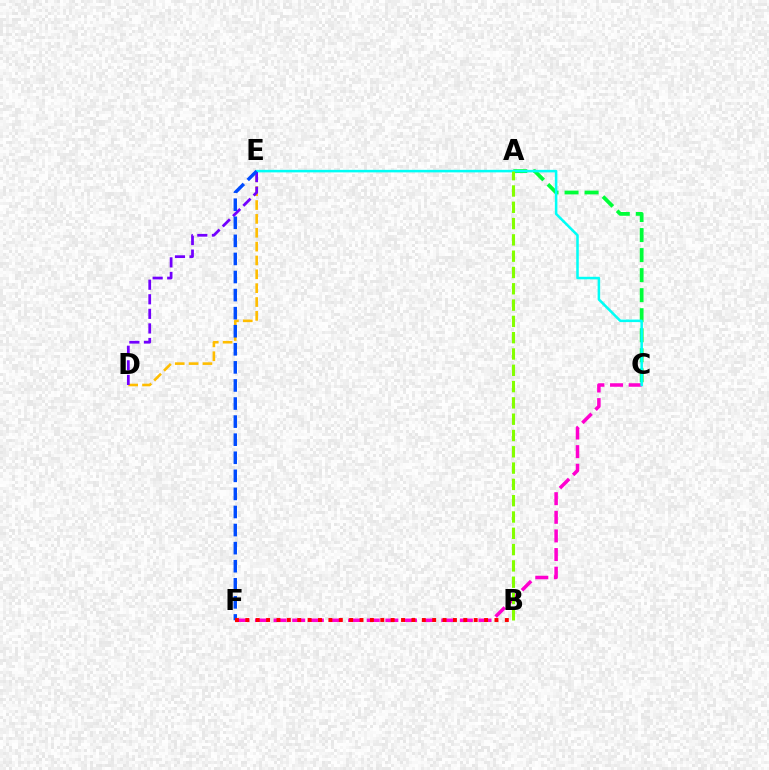{('C', 'F'): [{'color': '#ff00cf', 'line_style': 'dashed', 'thickness': 2.53}], ('A', 'C'): [{'color': '#00ff39', 'line_style': 'dashed', 'thickness': 2.72}], ('D', 'E'): [{'color': '#ffbd00', 'line_style': 'dashed', 'thickness': 1.88}, {'color': '#7200ff', 'line_style': 'dashed', 'thickness': 1.98}], ('C', 'E'): [{'color': '#00fff6', 'line_style': 'solid', 'thickness': 1.82}], ('E', 'F'): [{'color': '#004bff', 'line_style': 'dashed', 'thickness': 2.46}], ('B', 'F'): [{'color': '#ff0000', 'line_style': 'dotted', 'thickness': 2.82}], ('A', 'B'): [{'color': '#84ff00', 'line_style': 'dashed', 'thickness': 2.21}]}